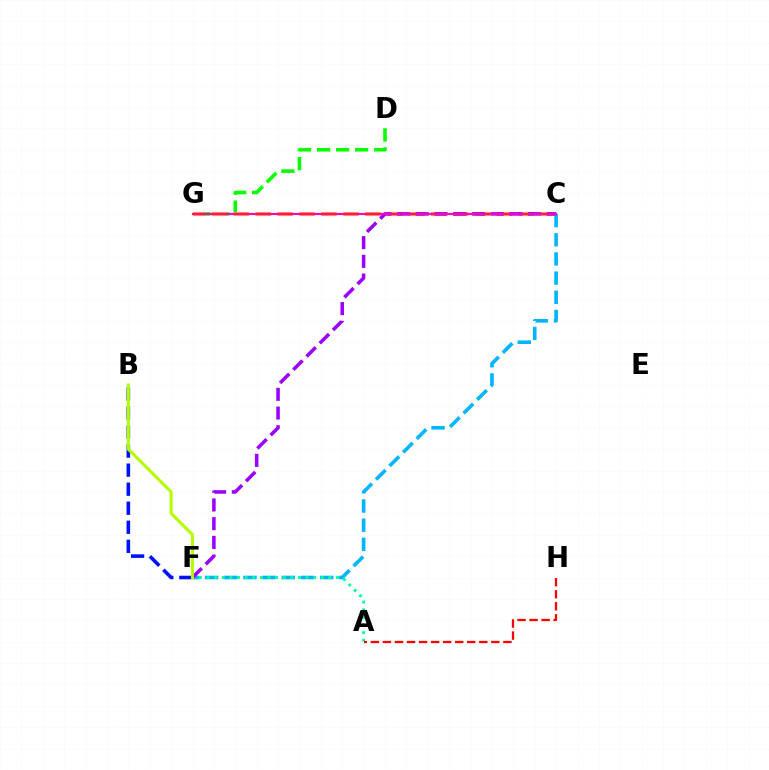{('C', 'F'): [{'color': '#00b5ff', 'line_style': 'dashed', 'thickness': 2.61}, {'color': '#9b00ff', 'line_style': 'dashed', 'thickness': 2.54}], ('A', 'F'): [{'color': '#00ff9d', 'line_style': 'dotted', 'thickness': 2.07}], ('D', 'G'): [{'color': '#08ff00', 'line_style': 'dashed', 'thickness': 2.59}], ('C', 'G'): [{'color': '#ffa500', 'line_style': 'dashed', 'thickness': 2.98}, {'color': '#ff00bd', 'line_style': 'solid', 'thickness': 1.54}], ('B', 'F'): [{'color': '#0010ff', 'line_style': 'dashed', 'thickness': 2.59}, {'color': '#b3ff00', 'line_style': 'solid', 'thickness': 2.22}], ('A', 'H'): [{'color': '#ff0000', 'line_style': 'dashed', 'thickness': 1.64}]}